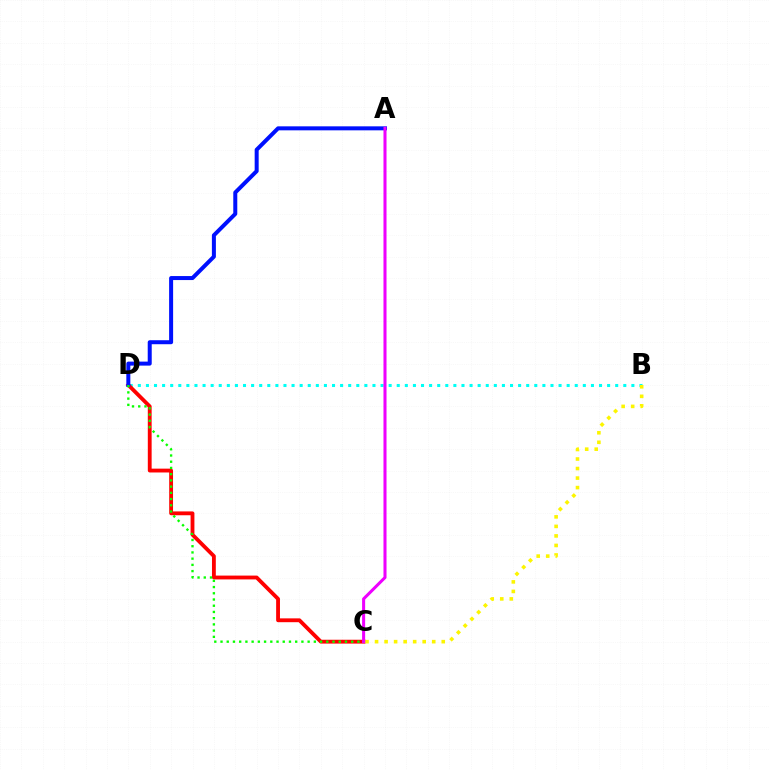{('B', 'D'): [{'color': '#00fff6', 'line_style': 'dotted', 'thickness': 2.2}], ('C', 'D'): [{'color': '#ff0000', 'line_style': 'solid', 'thickness': 2.76}, {'color': '#08ff00', 'line_style': 'dotted', 'thickness': 1.69}], ('B', 'C'): [{'color': '#fcf500', 'line_style': 'dotted', 'thickness': 2.59}], ('A', 'D'): [{'color': '#0010ff', 'line_style': 'solid', 'thickness': 2.88}], ('A', 'C'): [{'color': '#ee00ff', 'line_style': 'solid', 'thickness': 2.19}]}